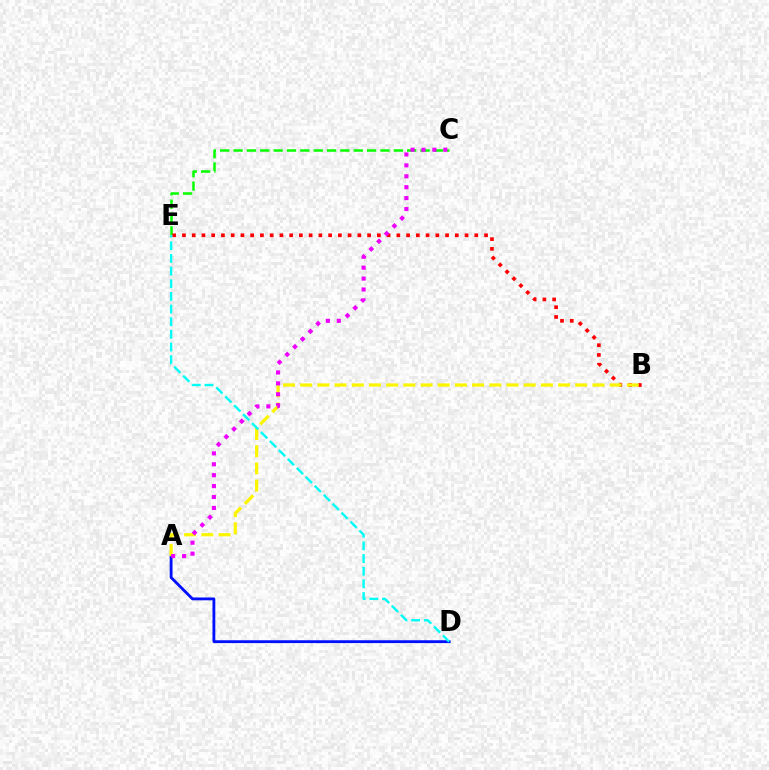{('A', 'D'): [{'color': '#0010ff', 'line_style': 'solid', 'thickness': 2.04}], ('C', 'E'): [{'color': '#08ff00', 'line_style': 'dashed', 'thickness': 1.81}], ('B', 'E'): [{'color': '#ff0000', 'line_style': 'dotted', 'thickness': 2.65}], ('A', 'B'): [{'color': '#fcf500', 'line_style': 'dashed', 'thickness': 2.34}], ('A', 'C'): [{'color': '#ee00ff', 'line_style': 'dotted', 'thickness': 2.96}], ('D', 'E'): [{'color': '#00fff6', 'line_style': 'dashed', 'thickness': 1.72}]}